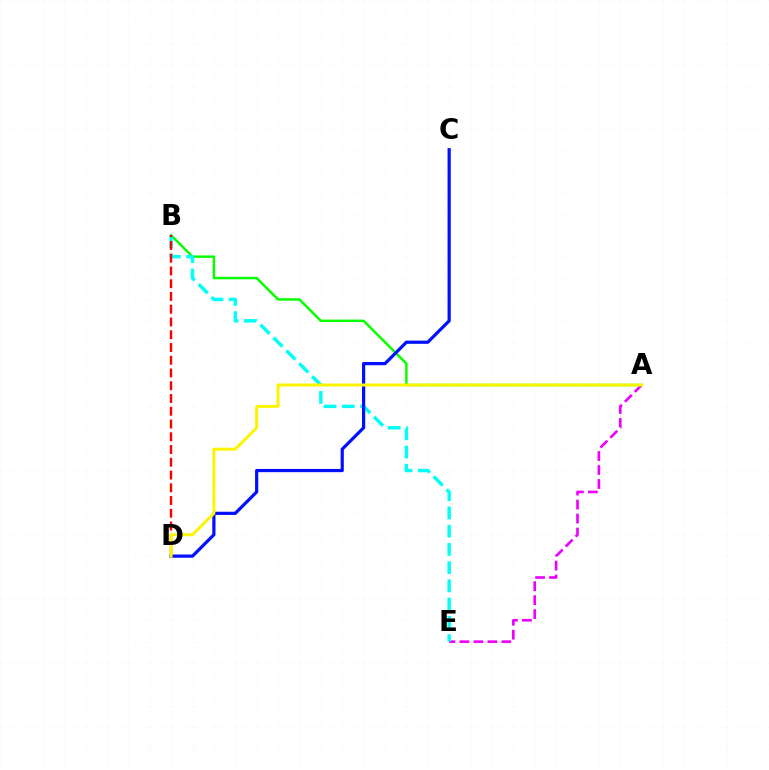{('A', 'E'): [{'color': '#ee00ff', 'line_style': 'dashed', 'thickness': 1.9}], ('A', 'B'): [{'color': '#08ff00', 'line_style': 'solid', 'thickness': 1.79}], ('B', 'E'): [{'color': '#00fff6', 'line_style': 'dashed', 'thickness': 2.48}], ('C', 'D'): [{'color': '#0010ff', 'line_style': 'solid', 'thickness': 2.31}], ('B', 'D'): [{'color': '#ff0000', 'line_style': 'dashed', 'thickness': 1.73}], ('A', 'D'): [{'color': '#fcf500', 'line_style': 'solid', 'thickness': 2.13}]}